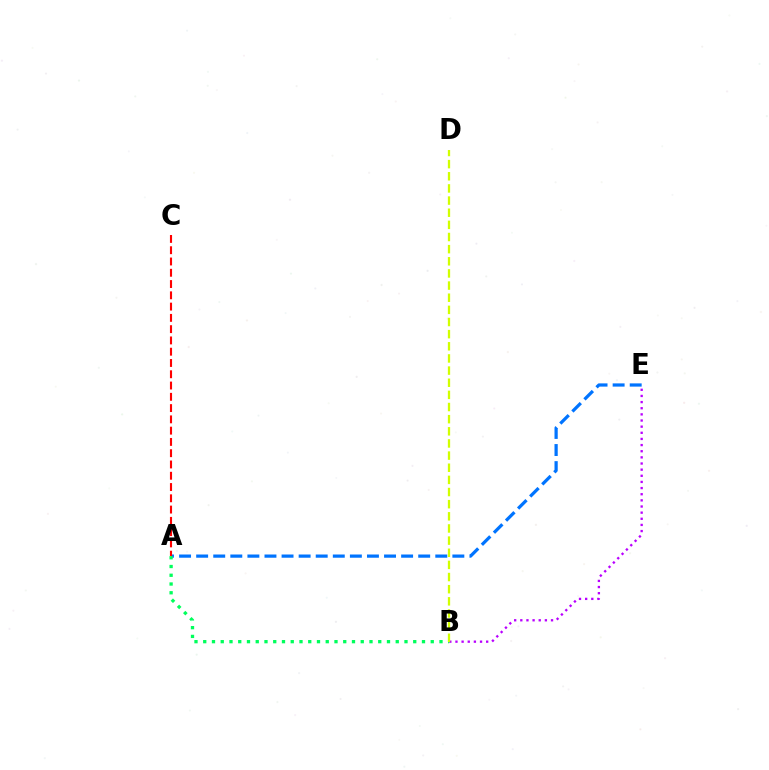{('B', 'E'): [{'color': '#b900ff', 'line_style': 'dotted', 'thickness': 1.67}], ('A', 'E'): [{'color': '#0074ff', 'line_style': 'dashed', 'thickness': 2.32}], ('A', 'C'): [{'color': '#ff0000', 'line_style': 'dashed', 'thickness': 1.53}], ('A', 'B'): [{'color': '#00ff5c', 'line_style': 'dotted', 'thickness': 2.38}], ('B', 'D'): [{'color': '#d1ff00', 'line_style': 'dashed', 'thickness': 1.65}]}